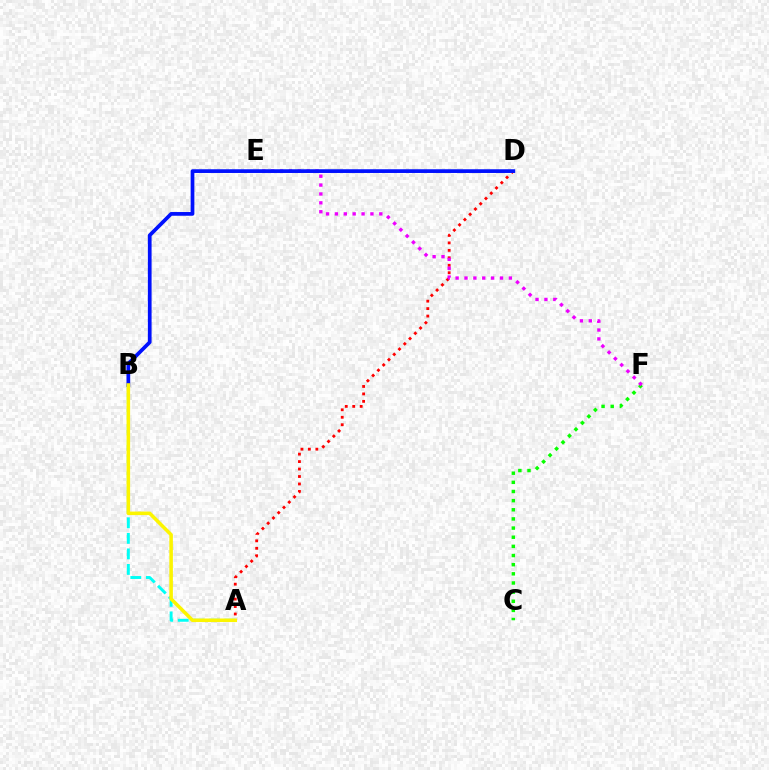{('A', 'B'): [{'color': '#00fff6', 'line_style': 'dashed', 'thickness': 2.11}, {'color': '#fcf500', 'line_style': 'solid', 'thickness': 2.56}], ('A', 'D'): [{'color': '#ff0000', 'line_style': 'dotted', 'thickness': 2.03}], ('C', 'F'): [{'color': '#08ff00', 'line_style': 'dotted', 'thickness': 2.49}], ('E', 'F'): [{'color': '#ee00ff', 'line_style': 'dotted', 'thickness': 2.41}], ('B', 'D'): [{'color': '#0010ff', 'line_style': 'solid', 'thickness': 2.68}]}